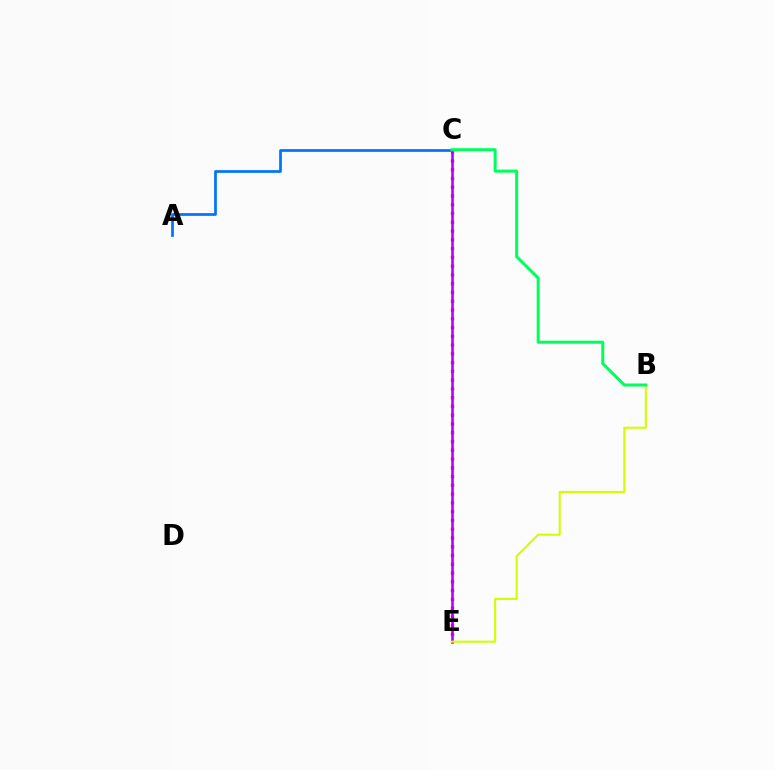{('C', 'E'): [{'color': '#ff0000', 'line_style': 'dotted', 'thickness': 2.38}, {'color': '#b900ff', 'line_style': 'solid', 'thickness': 1.88}], ('A', 'C'): [{'color': '#0074ff', 'line_style': 'solid', 'thickness': 1.96}], ('B', 'E'): [{'color': '#d1ff00', 'line_style': 'solid', 'thickness': 1.51}], ('B', 'C'): [{'color': '#00ff5c', 'line_style': 'solid', 'thickness': 2.18}]}